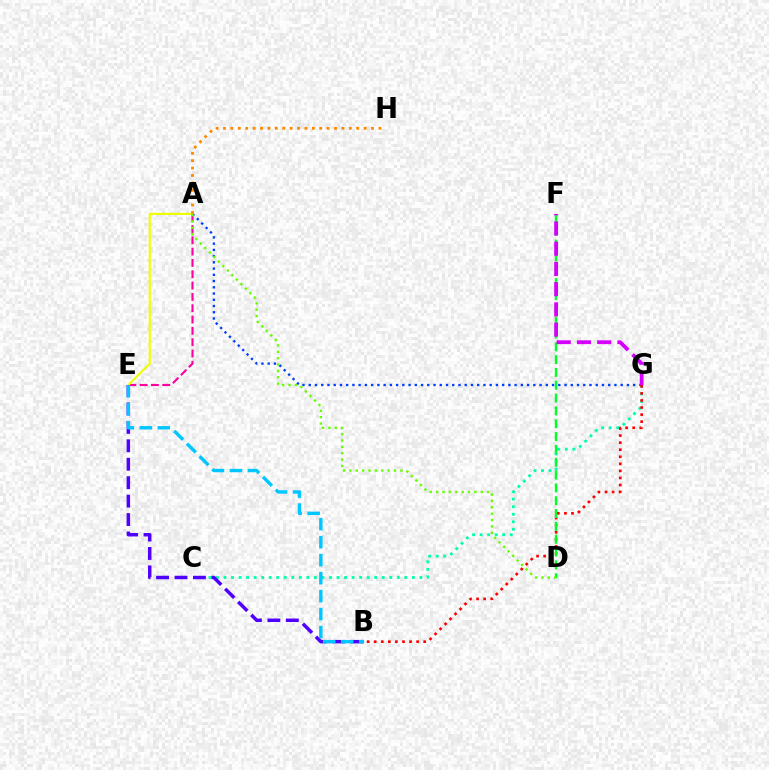{('A', 'E'): [{'color': '#ff00a0', 'line_style': 'dashed', 'thickness': 1.54}, {'color': '#eeff00', 'line_style': 'solid', 'thickness': 1.54}], ('C', 'G'): [{'color': '#00ffaf', 'line_style': 'dotted', 'thickness': 2.05}], ('A', 'G'): [{'color': '#003fff', 'line_style': 'dotted', 'thickness': 1.7}], ('A', 'H'): [{'color': '#ff8800', 'line_style': 'dotted', 'thickness': 2.01}], ('B', 'E'): [{'color': '#4f00ff', 'line_style': 'dashed', 'thickness': 2.5}, {'color': '#00c7ff', 'line_style': 'dashed', 'thickness': 2.44}], ('B', 'G'): [{'color': '#ff0000', 'line_style': 'dotted', 'thickness': 1.92}], ('D', 'F'): [{'color': '#00ff27', 'line_style': 'dashed', 'thickness': 1.74}], ('A', 'D'): [{'color': '#66ff00', 'line_style': 'dotted', 'thickness': 1.73}], ('F', 'G'): [{'color': '#d600ff', 'line_style': 'dashed', 'thickness': 2.75}]}